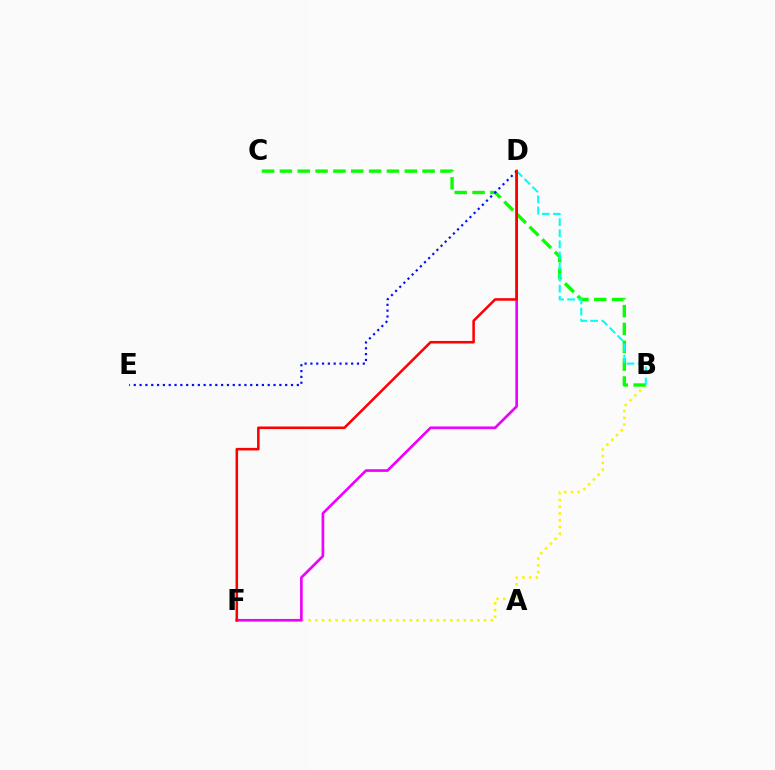{('B', 'F'): [{'color': '#fcf500', 'line_style': 'dotted', 'thickness': 1.84}], ('B', 'C'): [{'color': '#08ff00', 'line_style': 'dashed', 'thickness': 2.42}], ('D', 'F'): [{'color': '#ee00ff', 'line_style': 'solid', 'thickness': 1.91}, {'color': '#ff0000', 'line_style': 'solid', 'thickness': 1.84}], ('B', 'D'): [{'color': '#00fff6', 'line_style': 'dashed', 'thickness': 1.51}], ('D', 'E'): [{'color': '#0010ff', 'line_style': 'dotted', 'thickness': 1.58}]}